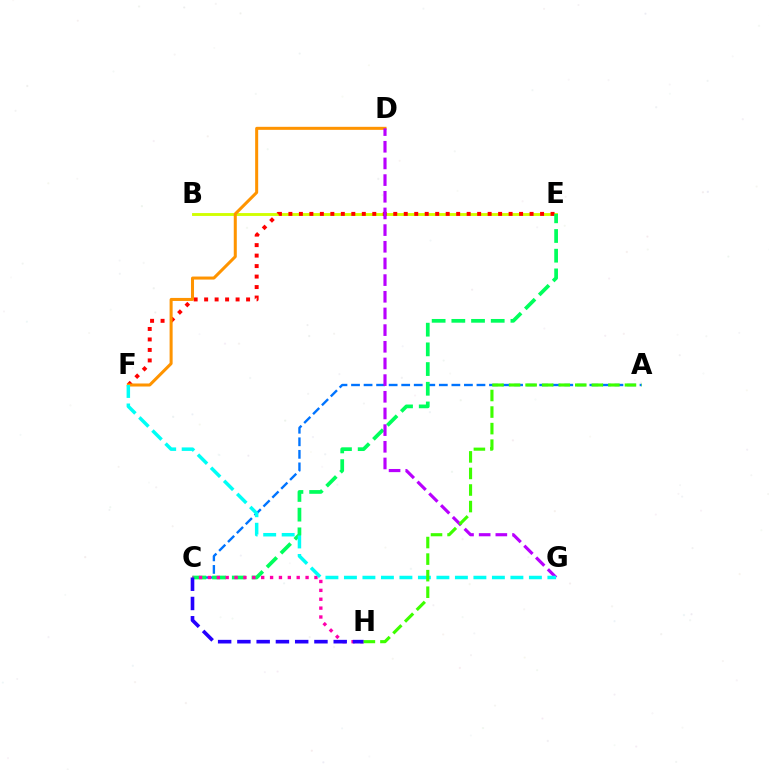{('A', 'C'): [{'color': '#0074ff', 'line_style': 'dashed', 'thickness': 1.7}], ('B', 'E'): [{'color': '#d1ff00', 'line_style': 'solid', 'thickness': 2.07}], ('E', 'F'): [{'color': '#ff0000', 'line_style': 'dotted', 'thickness': 2.85}], ('C', 'E'): [{'color': '#00ff5c', 'line_style': 'dashed', 'thickness': 2.68}], ('D', 'F'): [{'color': '#ff9400', 'line_style': 'solid', 'thickness': 2.18}], ('C', 'H'): [{'color': '#ff00ac', 'line_style': 'dotted', 'thickness': 2.41}, {'color': '#2500ff', 'line_style': 'dashed', 'thickness': 2.62}], ('D', 'G'): [{'color': '#b900ff', 'line_style': 'dashed', 'thickness': 2.26}], ('F', 'G'): [{'color': '#00fff6', 'line_style': 'dashed', 'thickness': 2.51}], ('A', 'H'): [{'color': '#3dff00', 'line_style': 'dashed', 'thickness': 2.25}]}